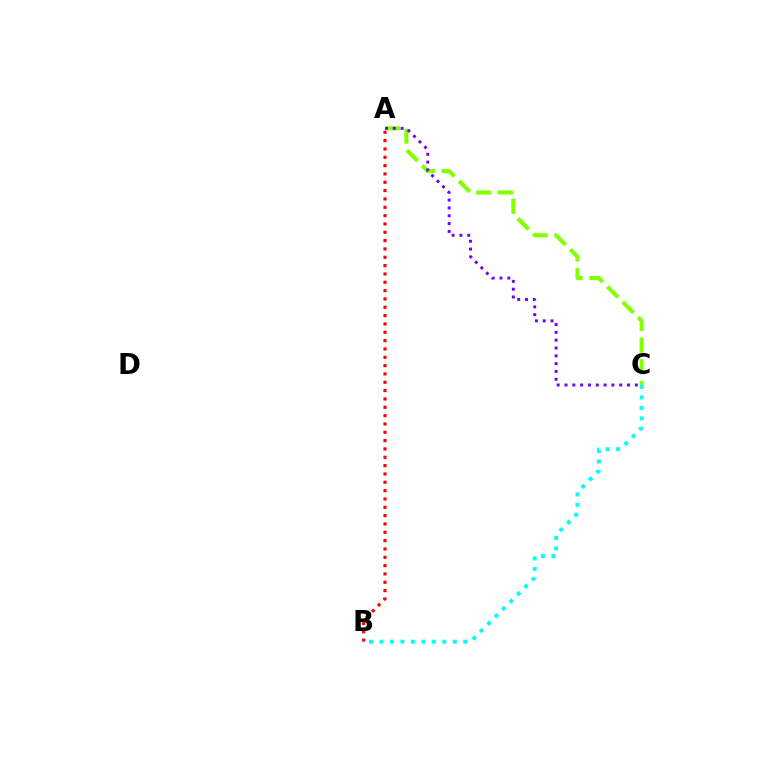{('A', 'C'): [{'color': '#84ff00', 'line_style': 'dashed', 'thickness': 2.95}, {'color': '#7200ff', 'line_style': 'dotted', 'thickness': 2.12}], ('B', 'C'): [{'color': '#00fff6', 'line_style': 'dotted', 'thickness': 2.84}], ('A', 'B'): [{'color': '#ff0000', 'line_style': 'dotted', 'thickness': 2.26}]}